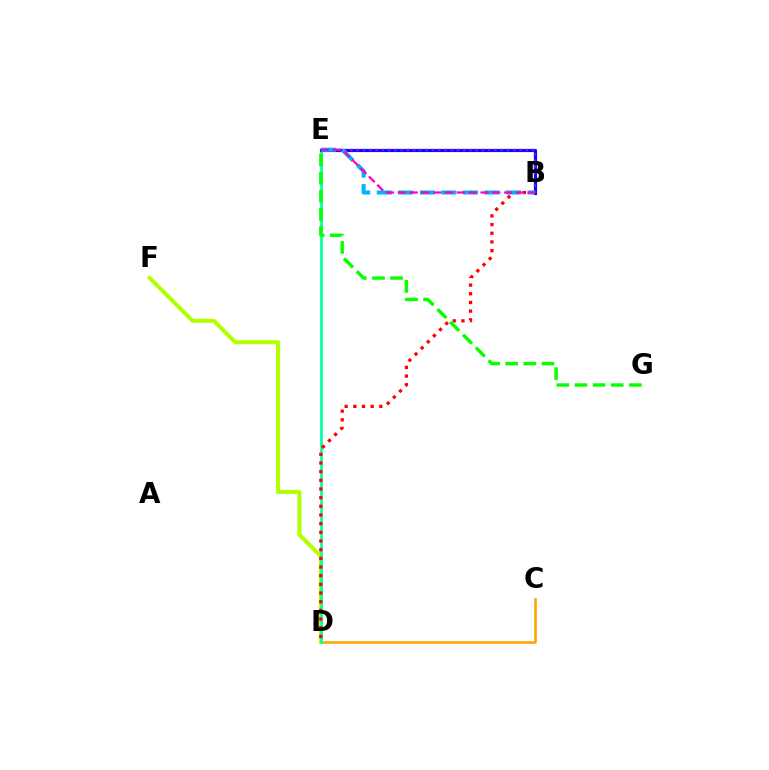{('C', 'D'): [{'color': '#ffa500', 'line_style': 'solid', 'thickness': 1.9}], ('D', 'F'): [{'color': '#b3ff00', 'line_style': 'solid', 'thickness': 2.89}], ('D', 'E'): [{'color': '#00ff9d', 'line_style': 'solid', 'thickness': 1.94}], ('B', 'E'): [{'color': '#0010ff', 'line_style': 'solid', 'thickness': 2.27}, {'color': '#9b00ff', 'line_style': 'dotted', 'thickness': 1.7}, {'color': '#00b5ff', 'line_style': 'dashed', 'thickness': 2.93}, {'color': '#ff00bd', 'line_style': 'dashed', 'thickness': 1.61}], ('B', 'D'): [{'color': '#ff0000', 'line_style': 'dotted', 'thickness': 2.36}], ('E', 'G'): [{'color': '#08ff00', 'line_style': 'dashed', 'thickness': 2.46}]}